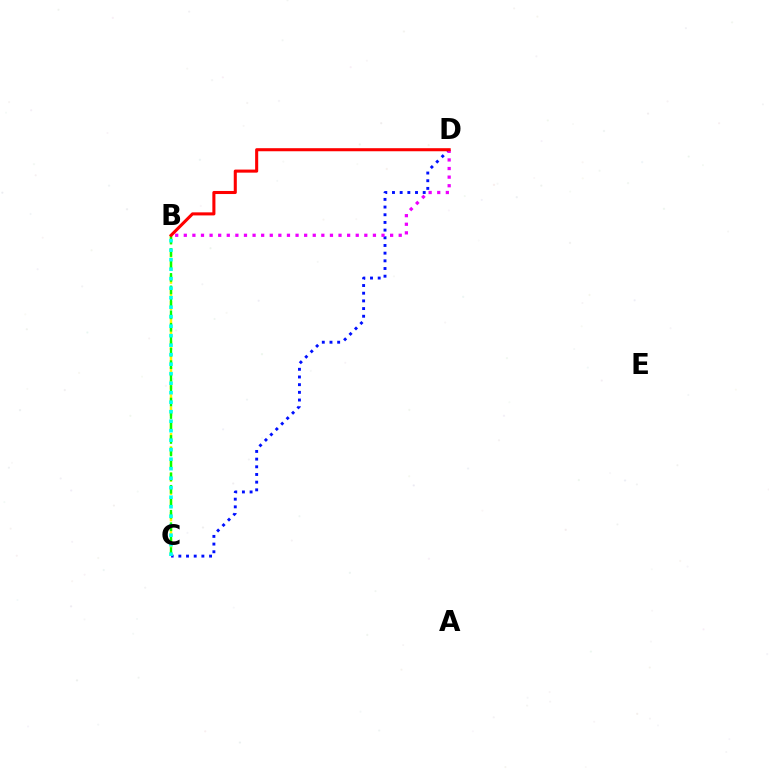{('C', 'D'): [{'color': '#0010ff', 'line_style': 'dotted', 'thickness': 2.09}], ('B', 'C'): [{'color': '#fcf500', 'line_style': 'dashed', 'thickness': 1.79}, {'color': '#08ff00', 'line_style': 'dashed', 'thickness': 1.69}, {'color': '#00fff6', 'line_style': 'dotted', 'thickness': 2.58}], ('B', 'D'): [{'color': '#ee00ff', 'line_style': 'dotted', 'thickness': 2.34}, {'color': '#ff0000', 'line_style': 'solid', 'thickness': 2.21}]}